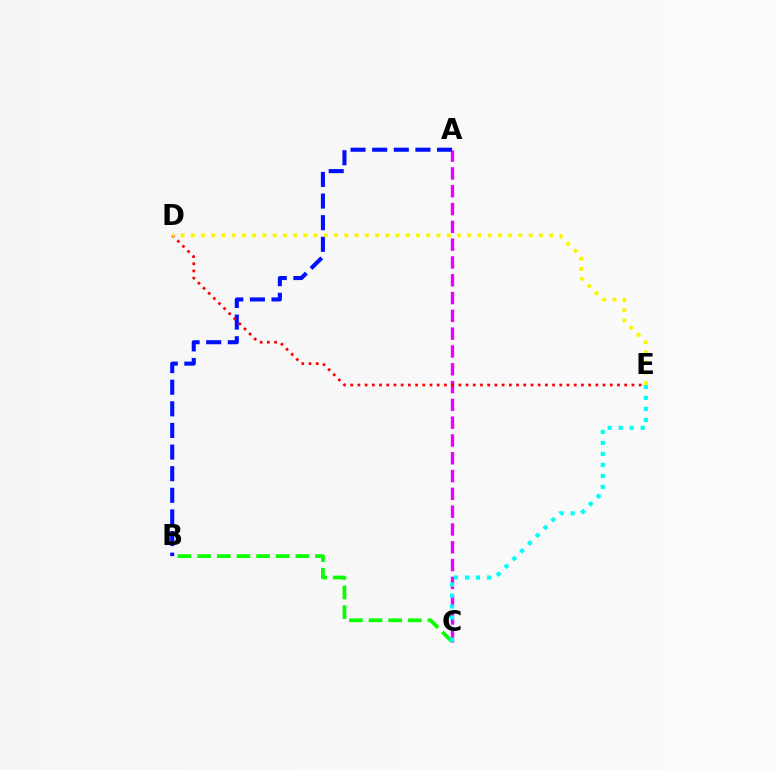{('A', 'C'): [{'color': '#ee00ff', 'line_style': 'dashed', 'thickness': 2.42}], ('A', 'B'): [{'color': '#0010ff', 'line_style': 'dashed', 'thickness': 2.94}], ('B', 'C'): [{'color': '#08ff00', 'line_style': 'dashed', 'thickness': 2.67}], ('D', 'E'): [{'color': '#ff0000', 'line_style': 'dotted', 'thickness': 1.96}, {'color': '#fcf500', 'line_style': 'dotted', 'thickness': 2.78}], ('C', 'E'): [{'color': '#00fff6', 'line_style': 'dotted', 'thickness': 2.99}]}